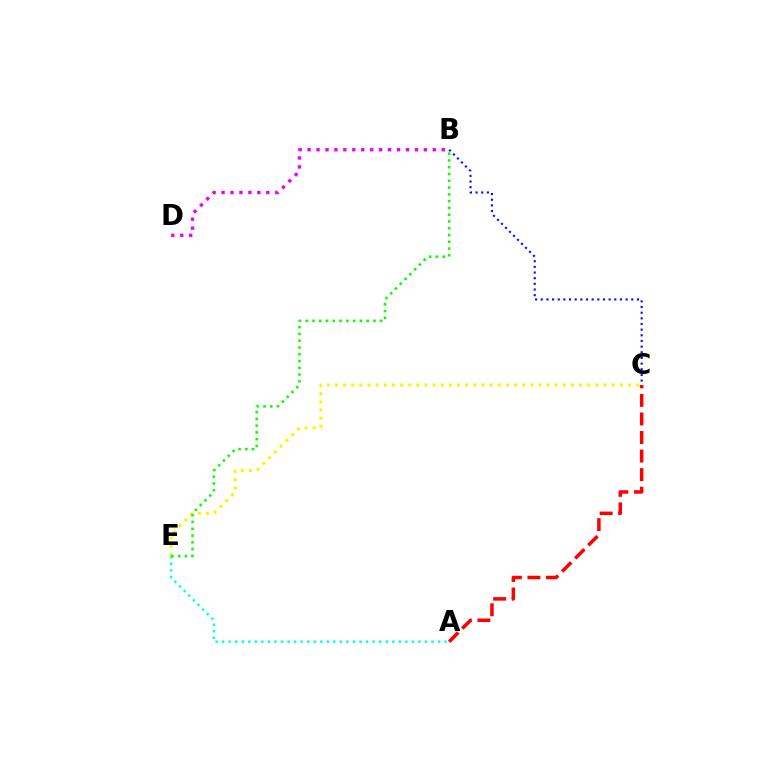{('A', 'E'): [{'color': '#00fff6', 'line_style': 'dotted', 'thickness': 1.78}], ('C', 'E'): [{'color': '#fcf500', 'line_style': 'dotted', 'thickness': 2.21}], ('B', 'D'): [{'color': '#ee00ff', 'line_style': 'dotted', 'thickness': 2.43}], ('A', 'C'): [{'color': '#ff0000', 'line_style': 'dashed', 'thickness': 2.52}], ('B', 'E'): [{'color': '#08ff00', 'line_style': 'dotted', 'thickness': 1.84}], ('B', 'C'): [{'color': '#0010ff', 'line_style': 'dotted', 'thickness': 1.54}]}